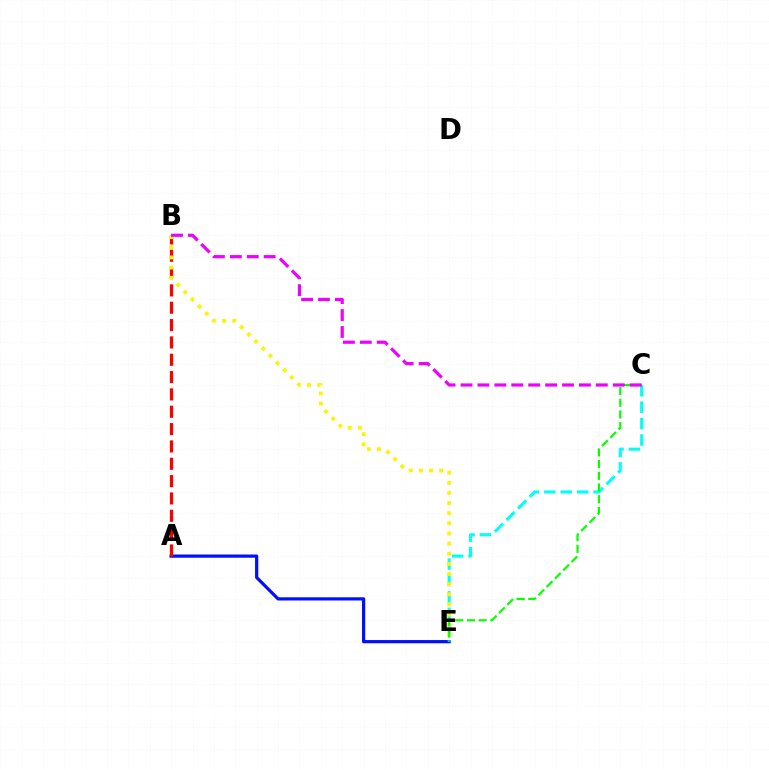{('A', 'E'): [{'color': '#0010ff', 'line_style': 'solid', 'thickness': 2.31}], ('C', 'E'): [{'color': '#00fff6', 'line_style': 'dashed', 'thickness': 2.23}, {'color': '#08ff00', 'line_style': 'dashed', 'thickness': 1.59}], ('A', 'B'): [{'color': '#ff0000', 'line_style': 'dashed', 'thickness': 2.36}], ('B', 'E'): [{'color': '#fcf500', 'line_style': 'dotted', 'thickness': 2.75}], ('B', 'C'): [{'color': '#ee00ff', 'line_style': 'dashed', 'thickness': 2.3}]}